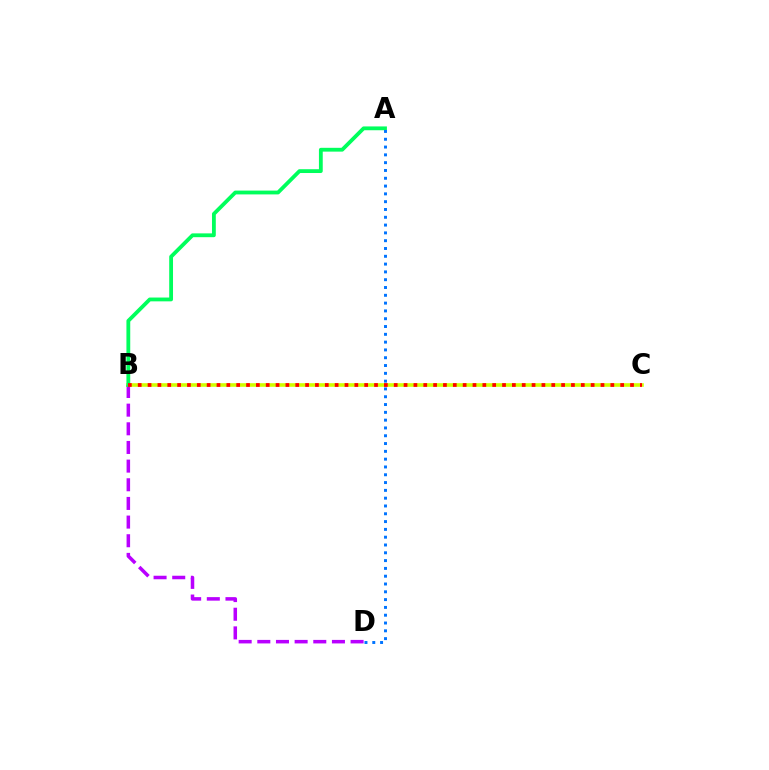{('B', 'C'): [{'color': '#d1ff00', 'line_style': 'solid', 'thickness': 2.6}, {'color': '#ff0000', 'line_style': 'dotted', 'thickness': 2.68}], ('B', 'D'): [{'color': '#b900ff', 'line_style': 'dashed', 'thickness': 2.53}], ('A', 'B'): [{'color': '#00ff5c', 'line_style': 'solid', 'thickness': 2.74}], ('A', 'D'): [{'color': '#0074ff', 'line_style': 'dotted', 'thickness': 2.12}]}